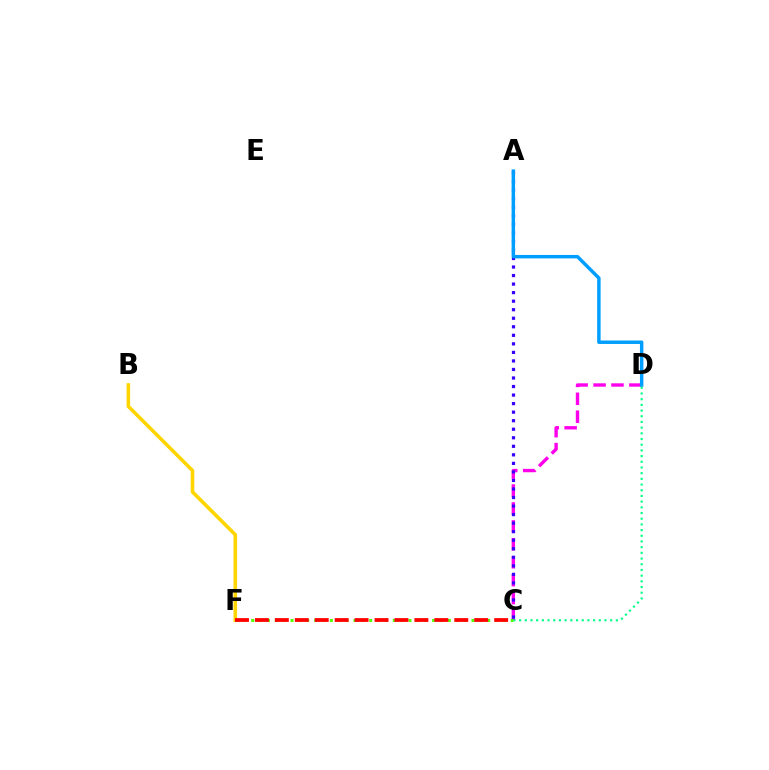{('C', 'D'): [{'color': '#ff00ed', 'line_style': 'dashed', 'thickness': 2.44}, {'color': '#00ff86', 'line_style': 'dotted', 'thickness': 1.55}], ('B', 'F'): [{'color': '#ffd500', 'line_style': 'solid', 'thickness': 2.57}], ('A', 'C'): [{'color': '#3700ff', 'line_style': 'dotted', 'thickness': 2.32}], ('A', 'D'): [{'color': '#009eff', 'line_style': 'solid', 'thickness': 2.49}], ('C', 'F'): [{'color': '#4fff00', 'line_style': 'dotted', 'thickness': 2.14}, {'color': '#ff0000', 'line_style': 'dashed', 'thickness': 2.71}]}